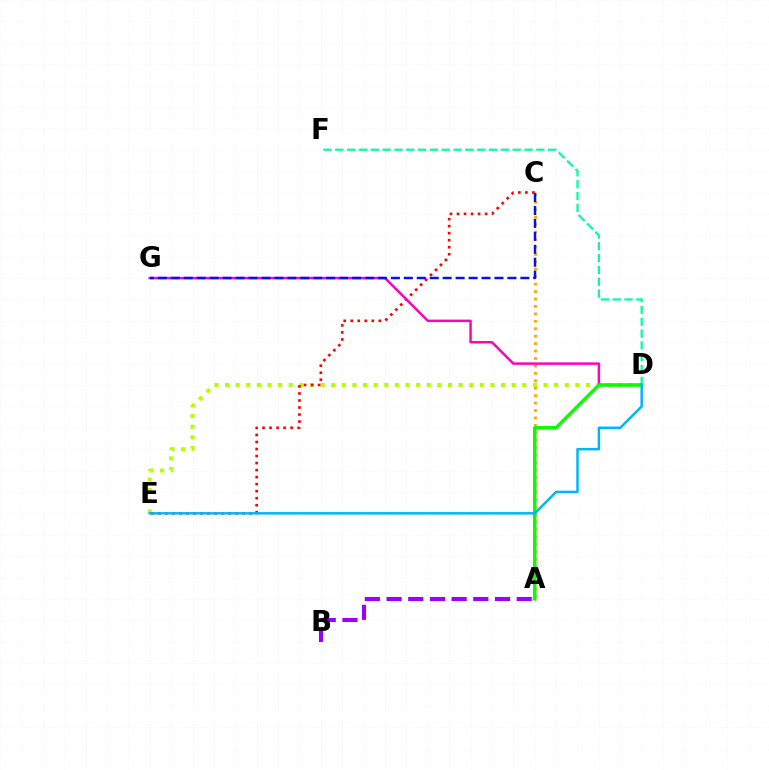{('A', 'C'): [{'color': '#ffa500', 'line_style': 'dotted', 'thickness': 2.02}], ('D', 'E'): [{'color': '#b3ff00', 'line_style': 'dotted', 'thickness': 2.88}, {'color': '#00b5ff', 'line_style': 'solid', 'thickness': 1.79}], ('C', 'E'): [{'color': '#ff0000', 'line_style': 'dotted', 'thickness': 1.91}], ('D', 'F'): [{'color': '#00ff9d', 'line_style': 'dashed', 'thickness': 1.61}], ('D', 'G'): [{'color': '#ff00bd', 'line_style': 'solid', 'thickness': 1.78}], ('A', 'B'): [{'color': '#9b00ff', 'line_style': 'dashed', 'thickness': 2.95}], ('A', 'D'): [{'color': '#08ff00', 'line_style': 'solid', 'thickness': 2.5}], ('C', 'G'): [{'color': '#0010ff', 'line_style': 'dashed', 'thickness': 1.76}]}